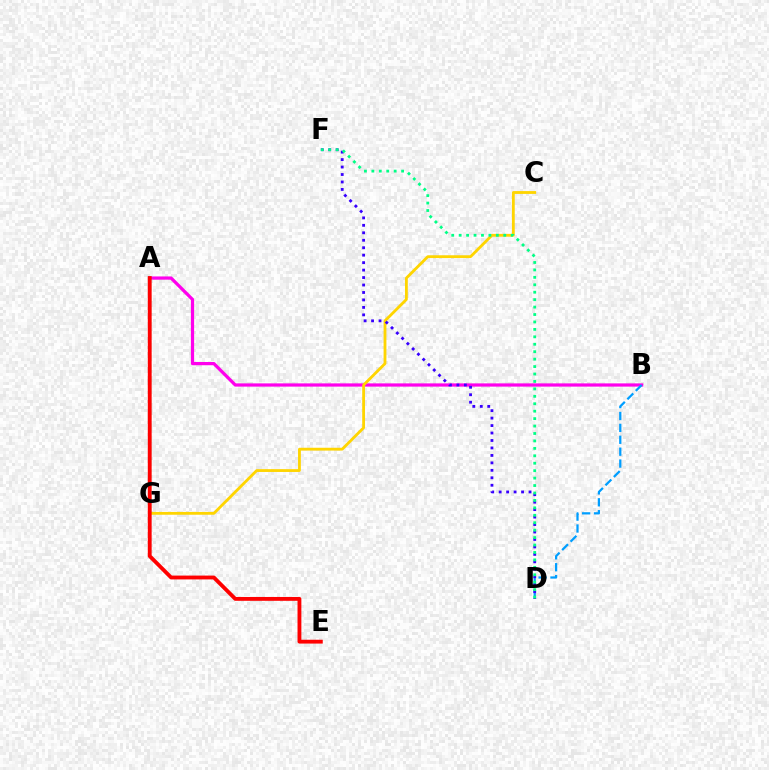{('A', 'B'): [{'color': '#ff00ed', 'line_style': 'solid', 'thickness': 2.33}], ('B', 'D'): [{'color': '#009eff', 'line_style': 'dashed', 'thickness': 1.62}], ('C', 'G'): [{'color': '#ffd500', 'line_style': 'solid', 'thickness': 2.03}], ('A', 'G'): [{'color': '#4fff00', 'line_style': 'dashed', 'thickness': 1.59}], ('D', 'F'): [{'color': '#3700ff', 'line_style': 'dotted', 'thickness': 2.03}, {'color': '#00ff86', 'line_style': 'dotted', 'thickness': 2.02}], ('A', 'E'): [{'color': '#ff0000', 'line_style': 'solid', 'thickness': 2.77}]}